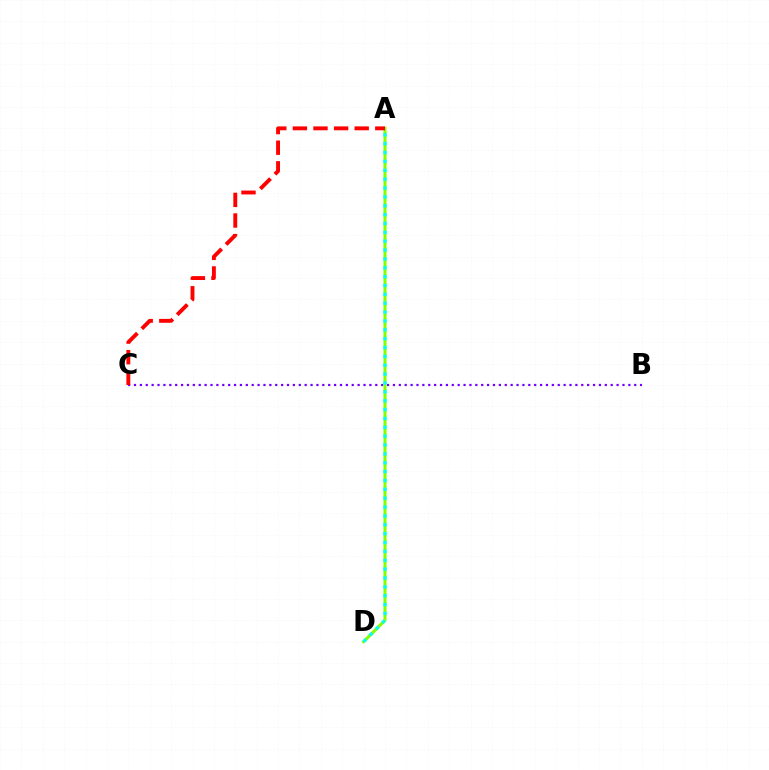{('B', 'C'): [{'color': '#7200ff', 'line_style': 'dotted', 'thickness': 1.6}], ('A', 'D'): [{'color': '#84ff00', 'line_style': 'solid', 'thickness': 2.2}, {'color': '#00fff6', 'line_style': 'dotted', 'thickness': 2.41}], ('A', 'C'): [{'color': '#ff0000', 'line_style': 'dashed', 'thickness': 2.8}]}